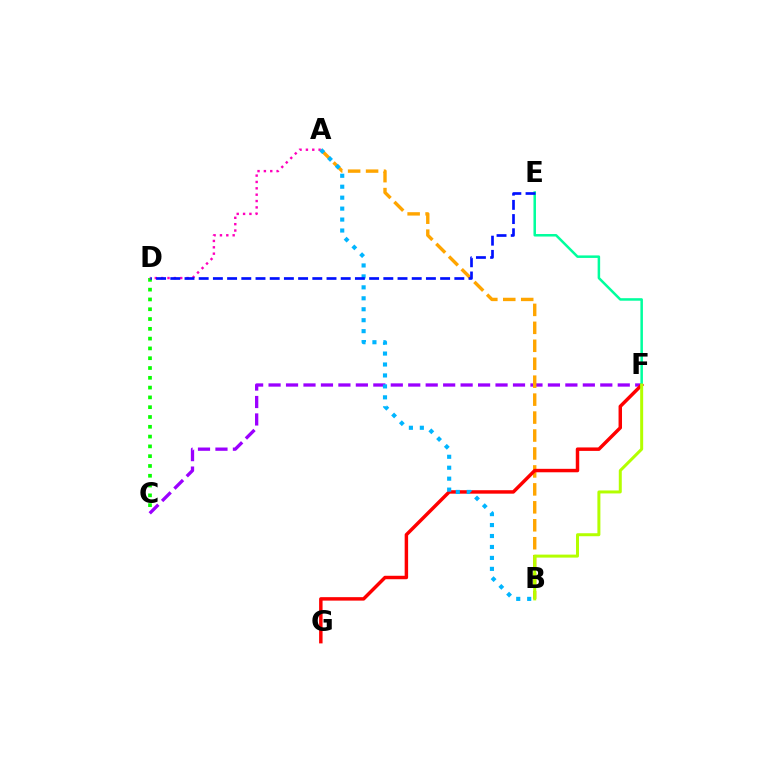{('C', 'F'): [{'color': '#9b00ff', 'line_style': 'dashed', 'thickness': 2.37}], ('A', 'B'): [{'color': '#ffa500', 'line_style': 'dashed', 'thickness': 2.44}, {'color': '#00b5ff', 'line_style': 'dotted', 'thickness': 2.97}], ('C', 'D'): [{'color': '#08ff00', 'line_style': 'dotted', 'thickness': 2.66}], ('F', 'G'): [{'color': '#ff0000', 'line_style': 'solid', 'thickness': 2.49}], ('E', 'F'): [{'color': '#00ff9d', 'line_style': 'solid', 'thickness': 1.81}], ('B', 'F'): [{'color': '#b3ff00', 'line_style': 'solid', 'thickness': 2.15}], ('A', 'D'): [{'color': '#ff00bd', 'line_style': 'dotted', 'thickness': 1.73}], ('D', 'E'): [{'color': '#0010ff', 'line_style': 'dashed', 'thickness': 1.93}]}